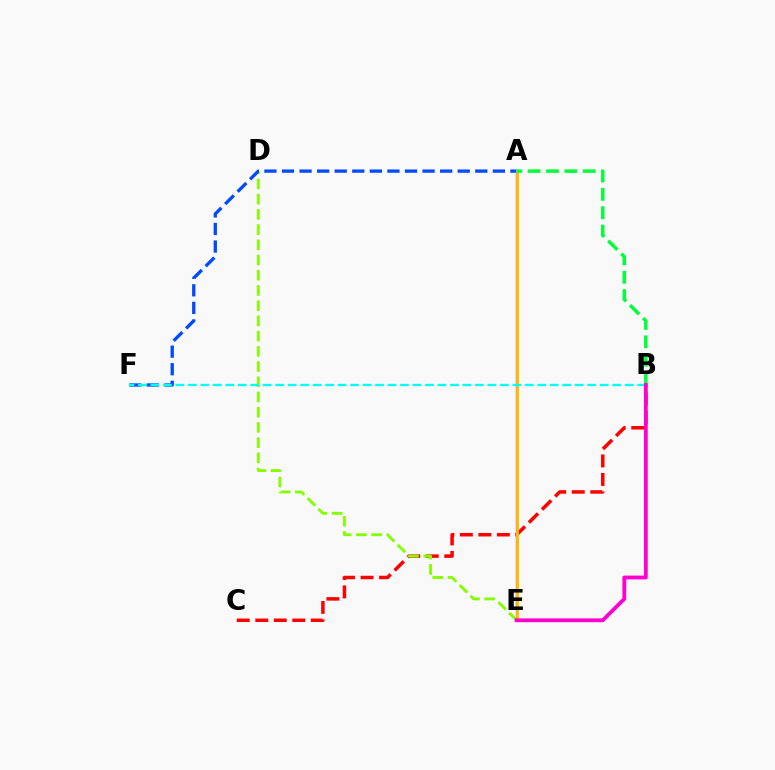{('B', 'C'): [{'color': '#ff0000', 'line_style': 'dashed', 'thickness': 2.51}], ('A', 'E'): [{'color': '#7200ff', 'line_style': 'solid', 'thickness': 1.64}, {'color': '#ffbd00', 'line_style': 'solid', 'thickness': 2.11}], ('D', 'E'): [{'color': '#84ff00', 'line_style': 'dashed', 'thickness': 2.07}], ('A', 'F'): [{'color': '#004bff', 'line_style': 'dashed', 'thickness': 2.39}], ('A', 'B'): [{'color': '#00ff39', 'line_style': 'dashed', 'thickness': 2.5}], ('B', 'F'): [{'color': '#00fff6', 'line_style': 'dashed', 'thickness': 1.7}], ('B', 'E'): [{'color': '#ff00cf', 'line_style': 'solid', 'thickness': 2.74}]}